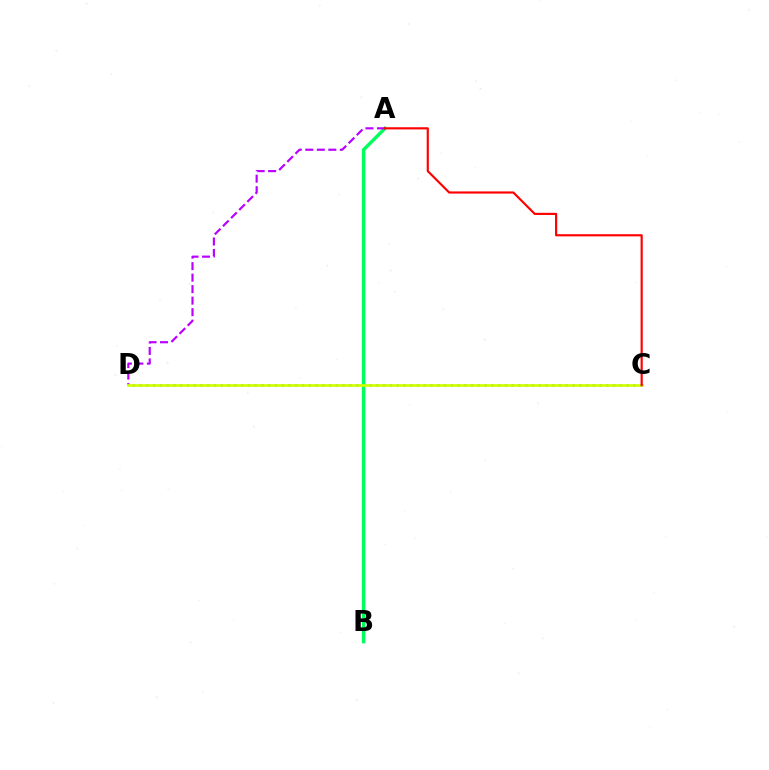{('C', 'D'): [{'color': '#0074ff', 'line_style': 'dotted', 'thickness': 1.84}, {'color': '#d1ff00', 'line_style': 'solid', 'thickness': 1.95}], ('A', 'B'): [{'color': '#00ff5c', 'line_style': 'solid', 'thickness': 2.45}], ('A', 'D'): [{'color': '#b900ff', 'line_style': 'dashed', 'thickness': 1.56}], ('A', 'C'): [{'color': '#ff0000', 'line_style': 'solid', 'thickness': 1.56}]}